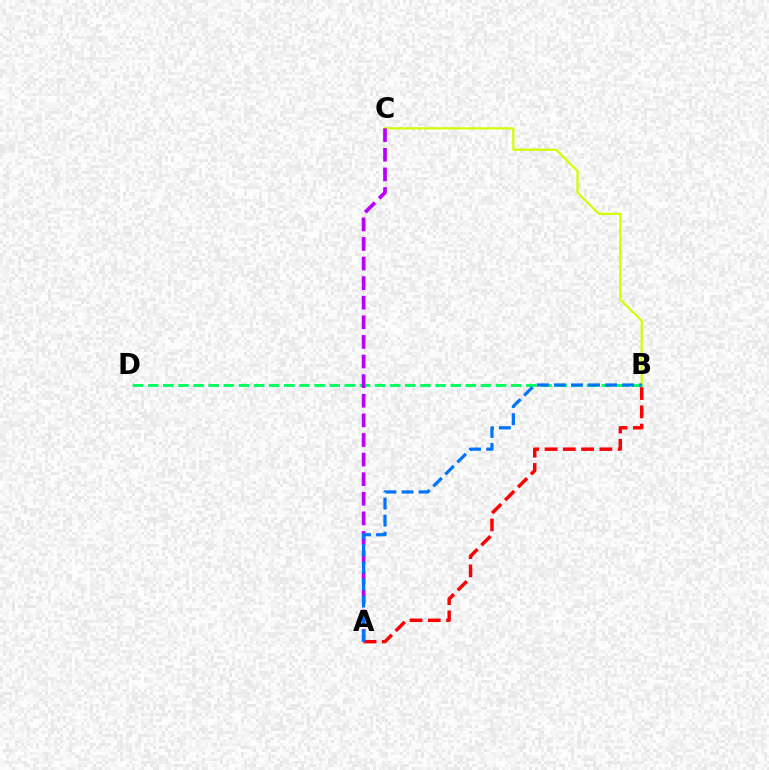{('A', 'B'): [{'color': '#ff0000', 'line_style': 'dashed', 'thickness': 2.48}, {'color': '#0074ff', 'line_style': 'dashed', 'thickness': 2.32}], ('B', 'C'): [{'color': '#d1ff00', 'line_style': 'solid', 'thickness': 1.61}], ('B', 'D'): [{'color': '#00ff5c', 'line_style': 'dashed', 'thickness': 2.05}], ('A', 'C'): [{'color': '#b900ff', 'line_style': 'dashed', 'thickness': 2.66}]}